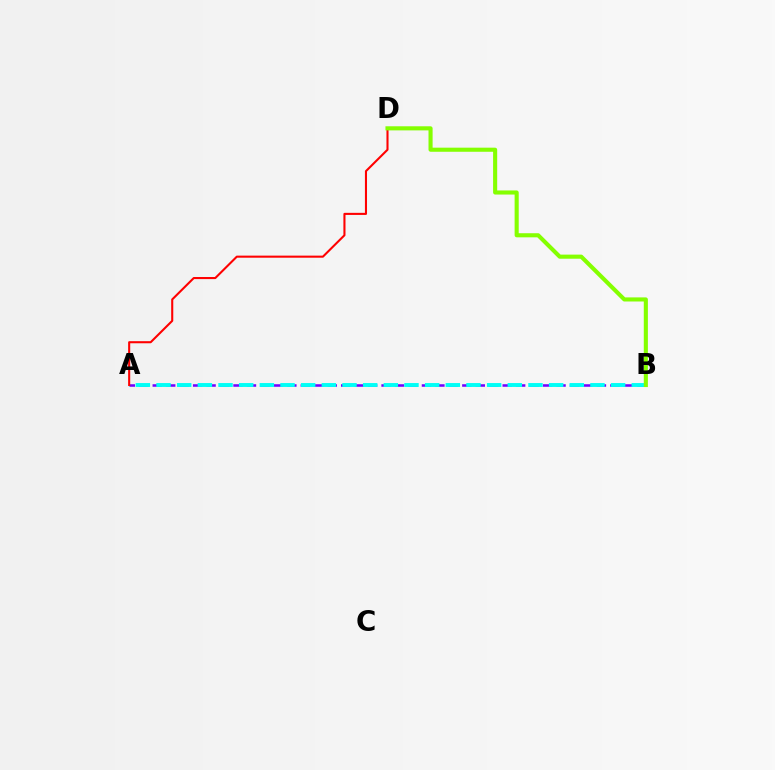{('A', 'B'): [{'color': '#7200ff', 'line_style': 'dashed', 'thickness': 1.83}, {'color': '#00fff6', 'line_style': 'dashed', 'thickness': 2.81}], ('A', 'D'): [{'color': '#ff0000', 'line_style': 'solid', 'thickness': 1.5}], ('B', 'D'): [{'color': '#84ff00', 'line_style': 'solid', 'thickness': 2.95}]}